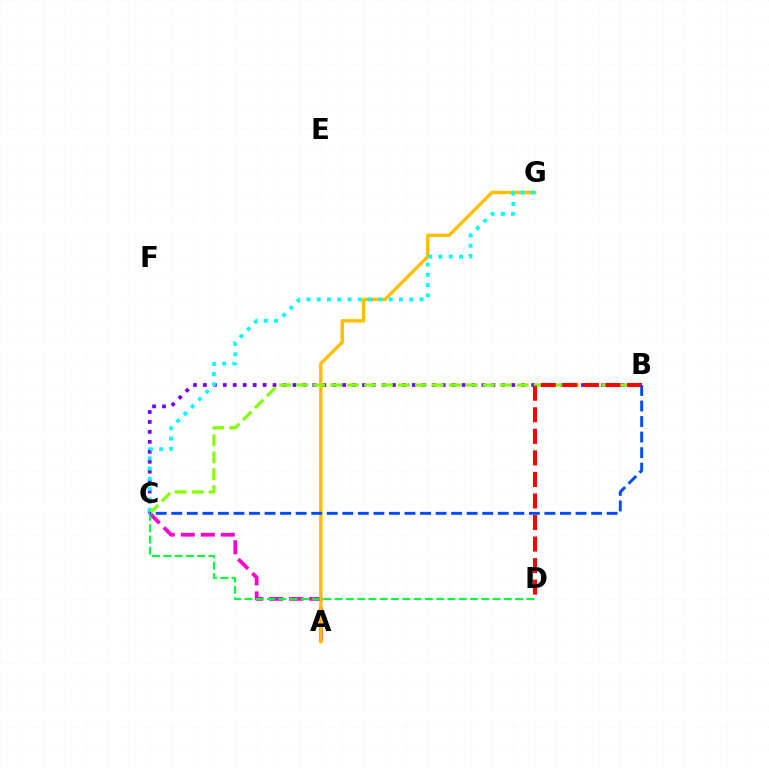{('B', 'C'): [{'color': '#7200ff', 'line_style': 'dotted', 'thickness': 2.7}, {'color': '#84ff00', 'line_style': 'dashed', 'thickness': 2.3}, {'color': '#004bff', 'line_style': 'dashed', 'thickness': 2.11}], ('A', 'C'): [{'color': '#ff00cf', 'line_style': 'dashed', 'thickness': 2.72}], ('A', 'G'): [{'color': '#ffbd00', 'line_style': 'solid', 'thickness': 2.45}], ('C', 'G'): [{'color': '#00fff6', 'line_style': 'dotted', 'thickness': 2.79}], ('C', 'D'): [{'color': '#00ff39', 'line_style': 'dashed', 'thickness': 1.53}], ('B', 'D'): [{'color': '#ff0000', 'line_style': 'dashed', 'thickness': 2.93}]}